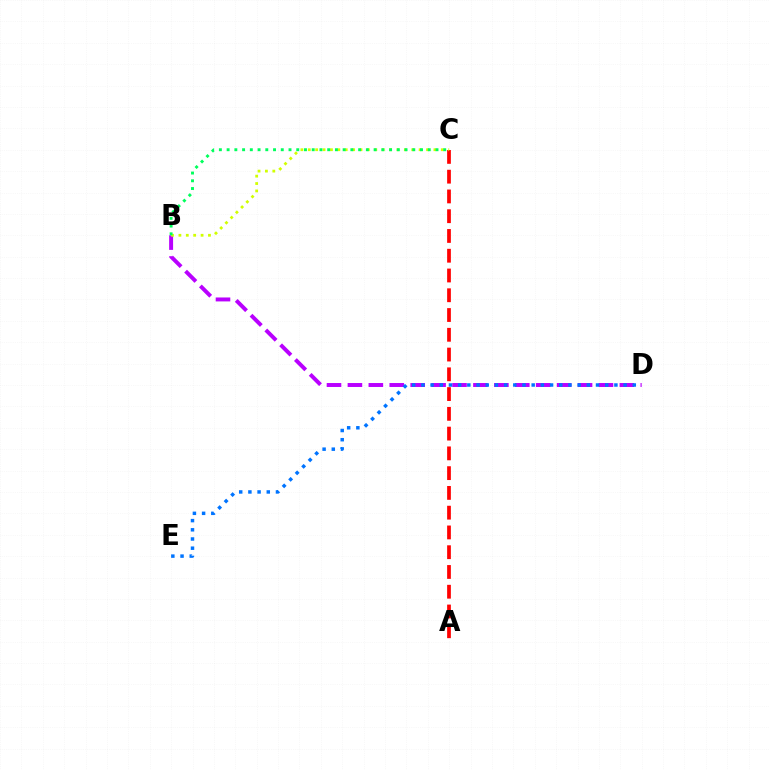{('A', 'C'): [{'color': '#ff0000', 'line_style': 'dashed', 'thickness': 2.69}], ('B', 'D'): [{'color': '#b900ff', 'line_style': 'dashed', 'thickness': 2.84}], ('B', 'C'): [{'color': '#d1ff00', 'line_style': 'dotted', 'thickness': 2.01}, {'color': '#00ff5c', 'line_style': 'dotted', 'thickness': 2.1}], ('D', 'E'): [{'color': '#0074ff', 'line_style': 'dotted', 'thickness': 2.5}]}